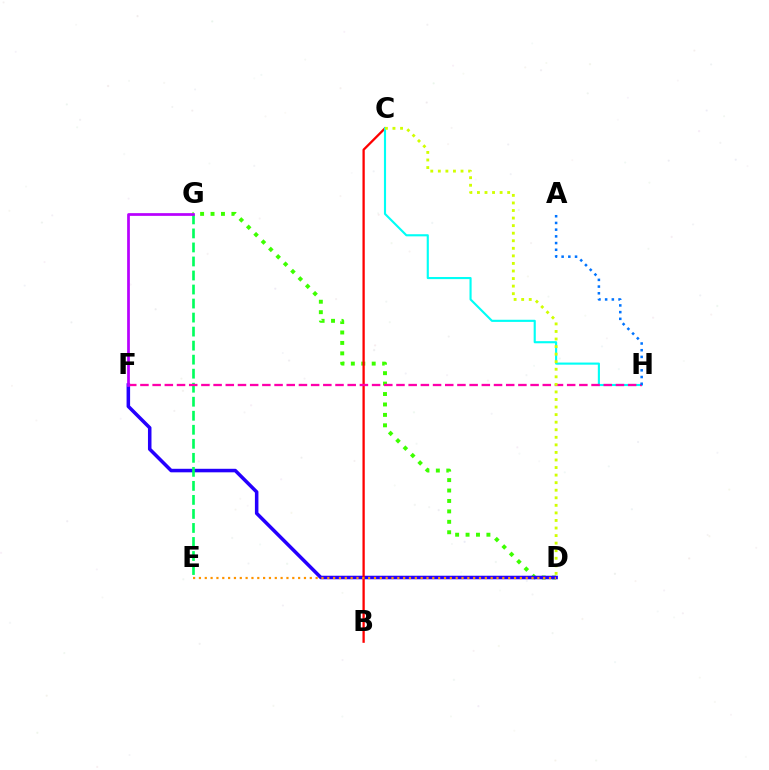{('D', 'G'): [{'color': '#3dff00', 'line_style': 'dotted', 'thickness': 2.83}], ('D', 'F'): [{'color': '#2500ff', 'line_style': 'solid', 'thickness': 2.54}], ('B', 'C'): [{'color': '#ff0000', 'line_style': 'solid', 'thickness': 1.65}], ('C', 'H'): [{'color': '#00fff6', 'line_style': 'solid', 'thickness': 1.53}], ('D', 'E'): [{'color': '#ff9400', 'line_style': 'dotted', 'thickness': 1.59}], ('E', 'G'): [{'color': '#00ff5c', 'line_style': 'dashed', 'thickness': 1.91}], ('F', 'H'): [{'color': '#ff00ac', 'line_style': 'dashed', 'thickness': 1.66}], ('F', 'G'): [{'color': '#b900ff', 'line_style': 'solid', 'thickness': 1.96}], ('A', 'H'): [{'color': '#0074ff', 'line_style': 'dotted', 'thickness': 1.82}], ('C', 'D'): [{'color': '#d1ff00', 'line_style': 'dotted', 'thickness': 2.05}]}